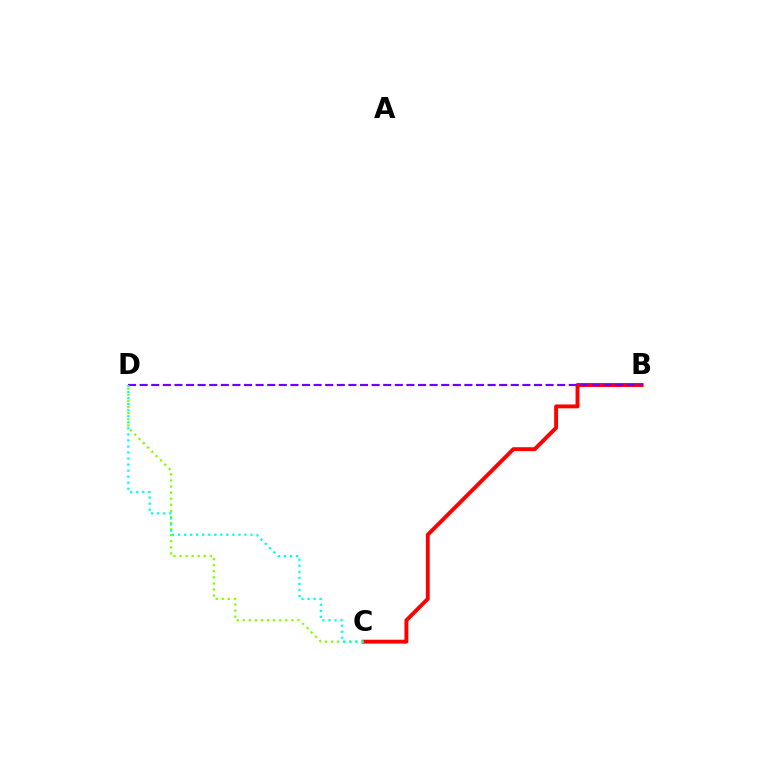{('B', 'C'): [{'color': '#ff0000', 'line_style': 'solid', 'thickness': 2.81}], ('C', 'D'): [{'color': '#84ff00', 'line_style': 'dotted', 'thickness': 1.65}, {'color': '#00fff6', 'line_style': 'dotted', 'thickness': 1.64}], ('B', 'D'): [{'color': '#7200ff', 'line_style': 'dashed', 'thickness': 1.58}]}